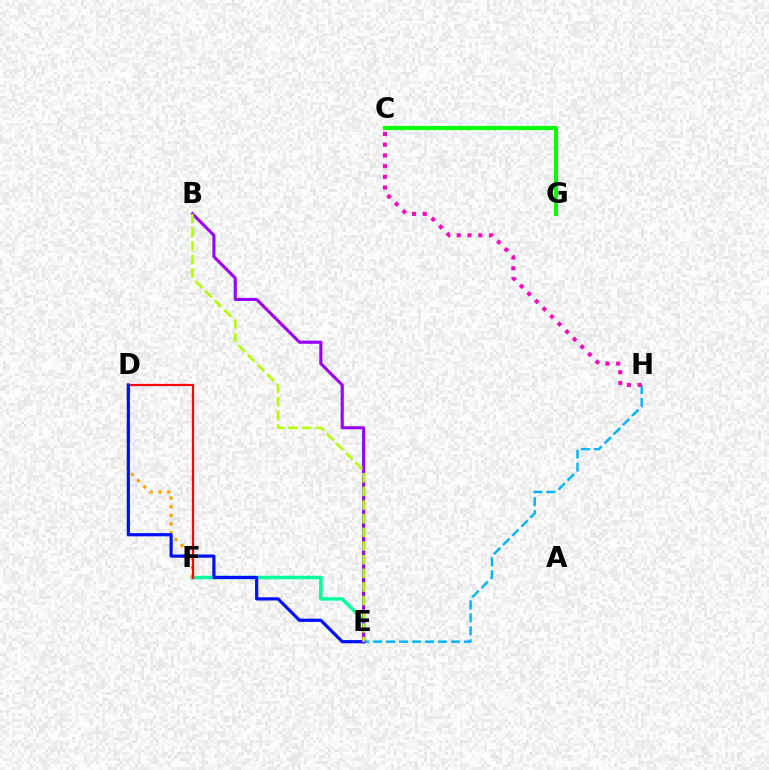{('E', 'F'): [{'color': '#00ff9d', 'line_style': 'solid', 'thickness': 2.52}], ('E', 'H'): [{'color': '#00b5ff', 'line_style': 'dashed', 'thickness': 1.76}], ('C', 'H'): [{'color': '#ff00bd', 'line_style': 'dotted', 'thickness': 2.91}], ('D', 'F'): [{'color': '#ffa500', 'line_style': 'dotted', 'thickness': 2.35}, {'color': '#ff0000', 'line_style': 'solid', 'thickness': 1.61}], ('D', 'E'): [{'color': '#0010ff', 'line_style': 'solid', 'thickness': 2.31}], ('C', 'G'): [{'color': '#08ff00', 'line_style': 'solid', 'thickness': 2.93}], ('B', 'E'): [{'color': '#9b00ff', 'line_style': 'solid', 'thickness': 2.24}, {'color': '#b3ff00', 'line_style': 'dashed', 'thickness': 1.86}]}